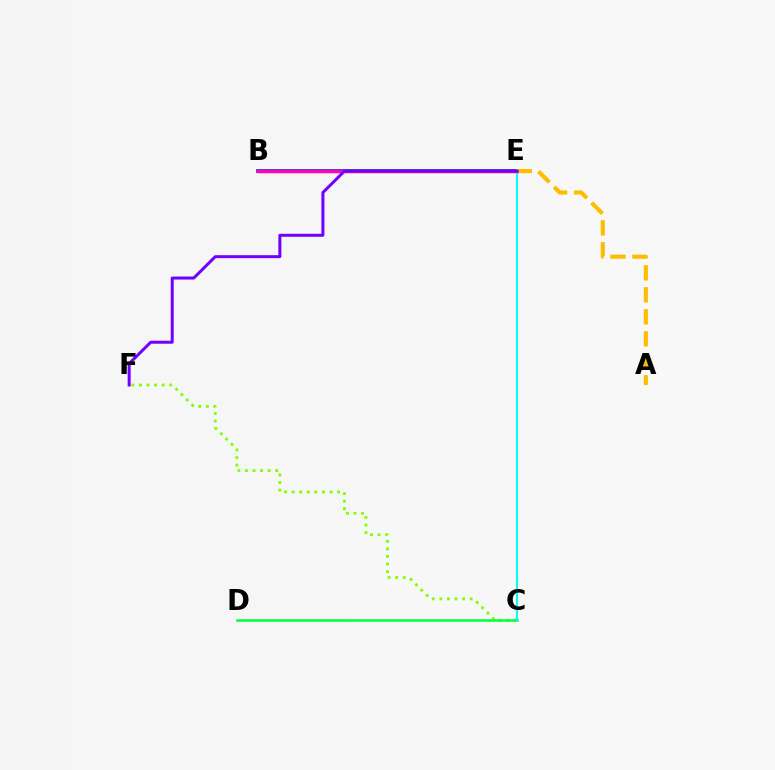{('B', 'E'): [{'color': '#004bff', 'line_style': 'solid', 'thickness': 2.71}, {'color': '#ff0000', 'line_style': 'solid', 'thickness': 2.48}, {'color': '#ff00cf', 'line_style': 'solid', 'thickness': 2.03}], ('C', 'F'): [{'color': '#84ff00', 'line_style': 'dotted', 'thickness': 2.06}], ('C', 'D'): [{'color': '#00ff39', 'line_style': 'solid', 'thickness': 1.81}], ('C', 'E'): [{'color': '#00fff6', 'line_style': 'solid', 'thickness': 1.51}], ('A', 'E'): [{'color': '#ffbd00', 'line_style': 'dashed', 'thickness': 2.99}], ('E', 'F'): [{'color': '#7200ff', 'line_style': 'solid', 'thickness': 2.17}]}